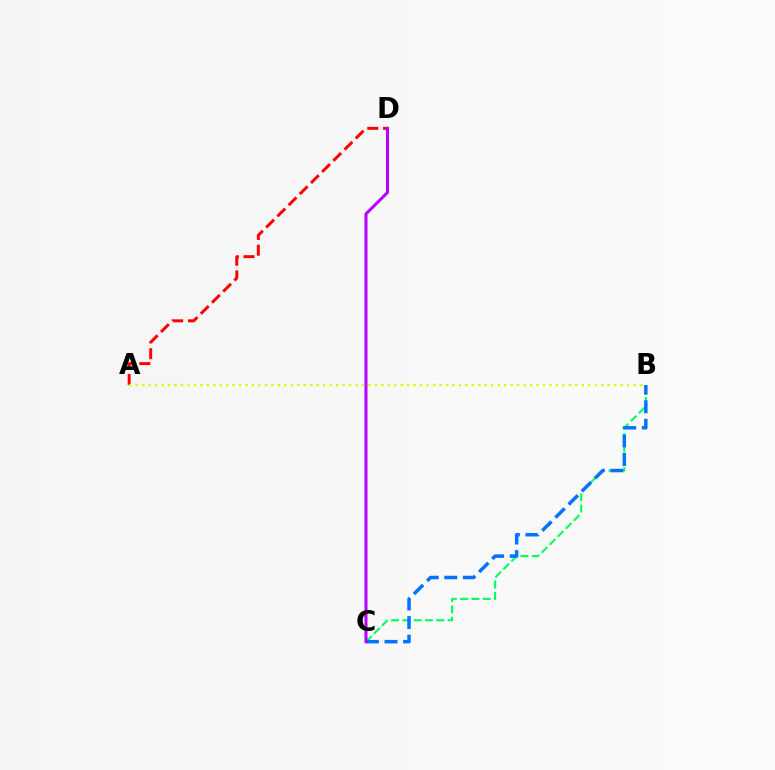{('B', 'C'): [{'color': '#00ff5c', 'line_style': 'dashed', 'thickness': 1.54}, {'color': '#0074ff', 'line_style': 'dashed', 'thickness': 2.52}], ('A', 'D'): [{'color': '#ff0000', 'line_style': 'dashed', 'thickness': 2.14}], ('C', 'D'): [{'color': '#b900ff', 'line_style': 'solid', 'thickness': 2.2}], ('A', 'B'): [{'color': '#d1ff00', 'line_style': 'dotted', 'thickness': 1.76}]}